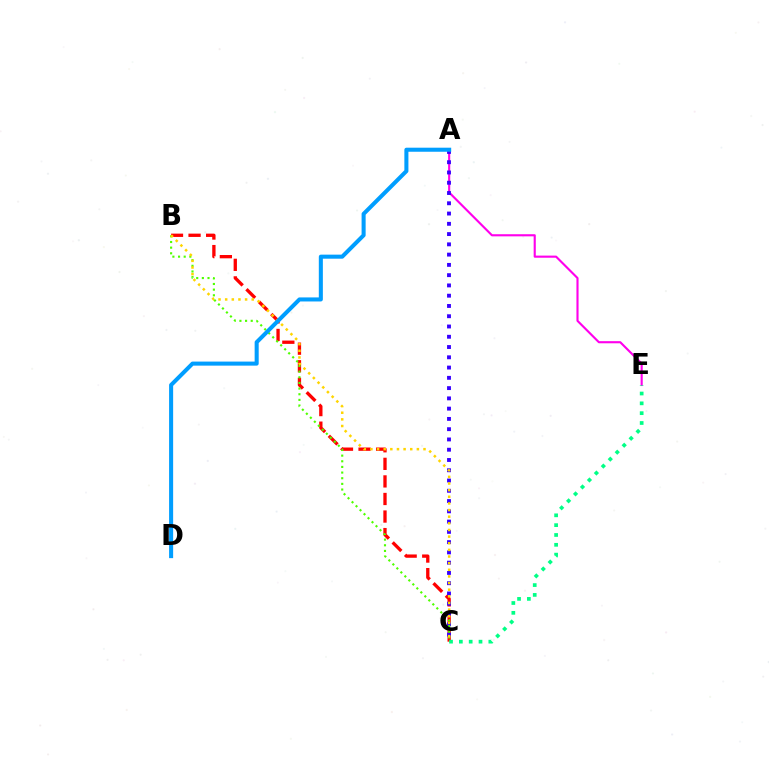{('B', 'C'): [{'color': '#ff0000', 'line_style': 'dashed', 'thickness': 2.39}, {'color': '#4fff00', 'line_style': 'dotted', 'thickness': 1.54}, {'color': '#ffd500', 'line_style': 'dotted', 'thickness': 1.8}], ('A', 'E'): [{'color': '#ff00ed', 'line_style': 'solid', 'thickness': 1.53}], ('A', 'C'): [{'color': '#3700ff', 'line_style': 'dotted', 'thickness': 2.79}], ('C', 'E'): [{'color': '#00ff86', 'line_style': 'dotted', 'thickness': 2.67}], ('A', 'D'): [{'color': '#009eff', 'line_style': 'solid', 'thickness': 2.92}]}